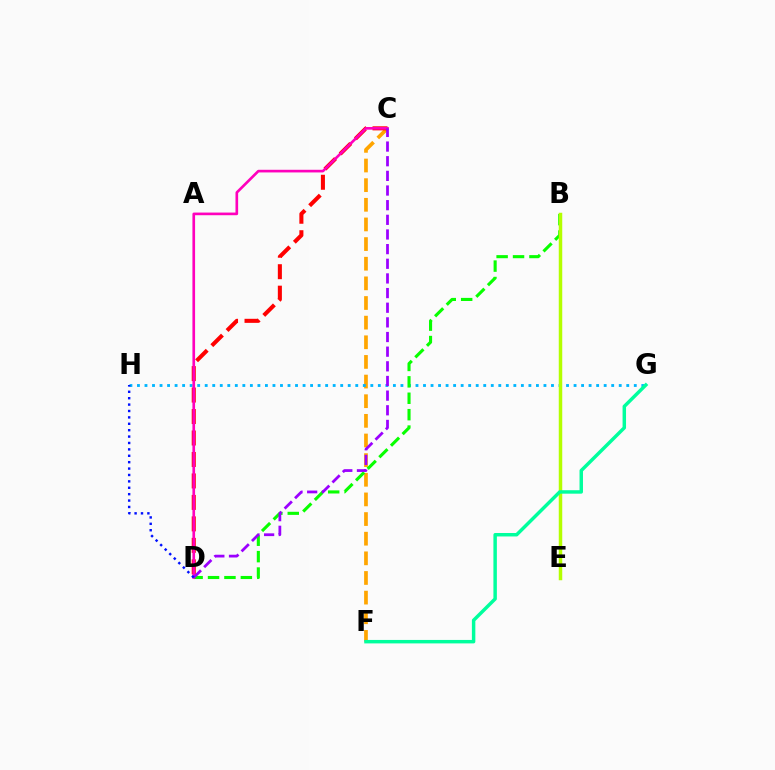{('C', 'F'): [{'color': '#ffa500', 'line_style': 'dashed', 'thickness': 2.67}], ('G', 'H'): [{'color': '#00b5ff', 'line_style': 'dotted', 'thickness': 2.05}], ('B', 'D'): [{'color': '#08ff00', 'line_style': 'dashed', 'thickness': 2.23}], ('C', 'D'): [{'color': '#ff0000', 'line_style': 'dashed', 'thickness': 2.92}, {'color': '#ff00bd', 'line_style': 'solid', 'thickness': 1.91}, {'color': '#9b00ff', 'line_style': 'dashed', 'thickness': 1.99}], ('B', 'E'): [{'color': '#b3ff00', 'line_style': 'solid', 'thickness': 2.5}], ('F', 'G'): [{'color': '#00ff9d', 'line_style': 'solid', 'thickness': 2.49}], ('D', 'H'): [{'color': '#0010ff', 'line_style': 'dotted', 'thickness': 1.74}]}